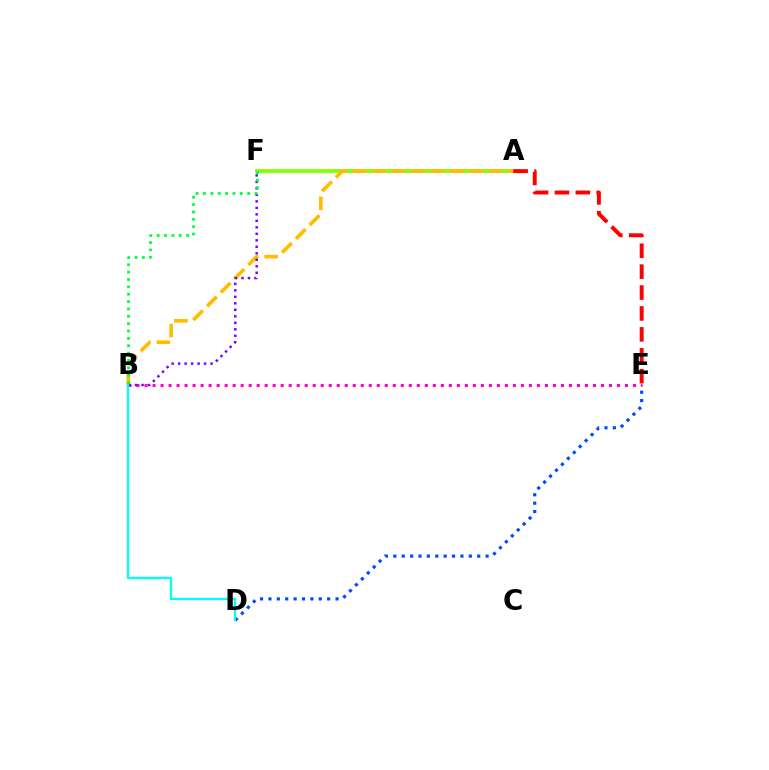{('A', 'F'): [{'color': '#84ff00', 'line_style': 'solid', 'thickness': 2.72}], ('A', 'B'): [{'color': '#ffbd00', 'line_style': 'dashed', 'thickness': 2.65}], ('D', 'E'): [{'color': '#004bff', 'line_style': 'dotted', 'thickness': 2.28}], ('B', 'E'): [{'color': '#ff00cf', 'line_style': 'dotted', 'thickness': 2.18}], ('A', 'E'): [{'color': '#ff0000', 'line_style': 'dashed', 'thickness': 2.84}], ('B', 'F'): [{'color': '#7200ff', 'line_style': 'dotted', 'thickness': 1.76}, {'color': '#00ff39', 'line_style': 'dotted', 'thickness': 2.0}], ('B', 'D'): [{'color': '#00fff6', 'line_style': 'solid', 'thickness': 1.67}]}